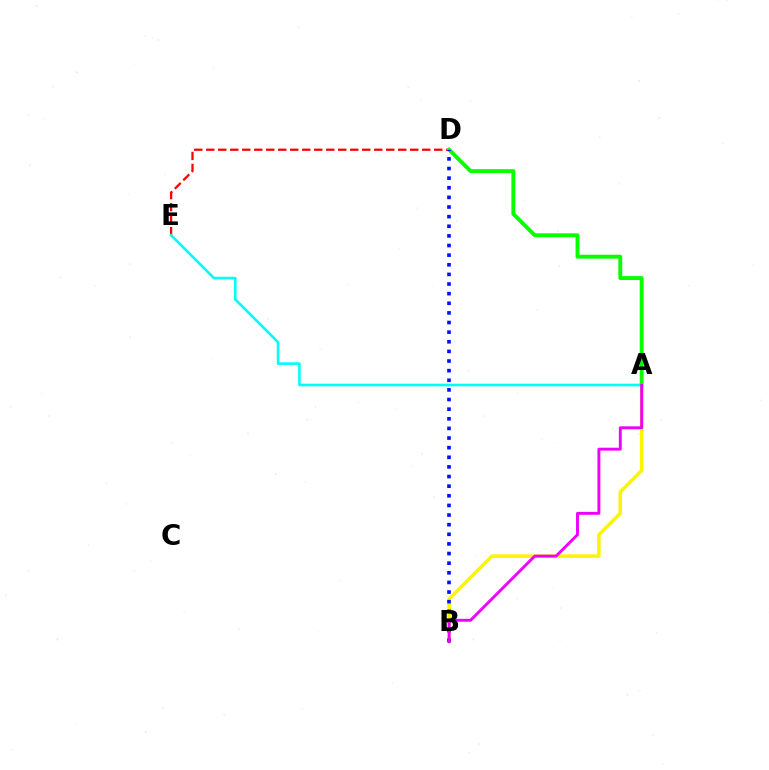{('D', 'E'): [{'color': '#ff0000', 'line_style': 'dashed', 'thickness': 1.63}], ('A', 'D'): [{'color': '#08ff00', 'line_style': 'solid', 'thickness': 2.8}], ('A', 'B'): [{'color': '#fcf500', 'line_style': 'solid', 'thickness': 2.5}, {'color': '#ee00ff', 'line_style': 'solid', 'thickness': 2.09}], ('A', 'E'): [{'color': '#00fff6', 'line_style': 'solid', 'thickness': 1.88}], ('B', 'D'): [{'color': '#0010ff', 'line_style': 'dotted', 'thickness': 2.62}]}